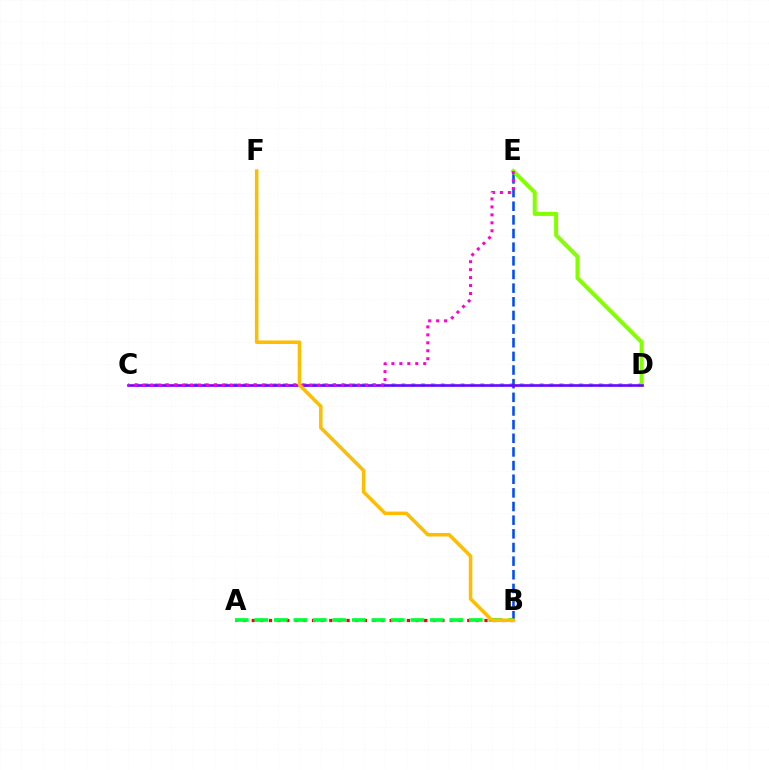{('A', 'B'): [{'color': '#ff0000', 'line_style': 'dotted', 'thickness': 2.34}, {'color': '#00ff39', 'line_style': 'dashed', 'thickness': 2.65}], ('C', 'D'): [{'color': '#00fff6', 'line_style': 'dotted', 'thickness': 2.68}, {'color': '#7200ff', 'line_style': 'solid', 'thickness': 1.88}], ('B', 'E'): [{'color': '#004bff', 'line_style': 'dashed', 'thickness': 1.85}], ('D', 'E'): [{'color': '#84ff00', 'line_style': 'solid', 'thickness': 2.9}], ('C', 'E'): [{'color': '#ff00cf', 'line_style': 'dotted', 'thickness': 2.16}], ('B', 'F'): [{'color': '#ffbd00', 'line_style': 'solid', 'thickness': 2.54}]}